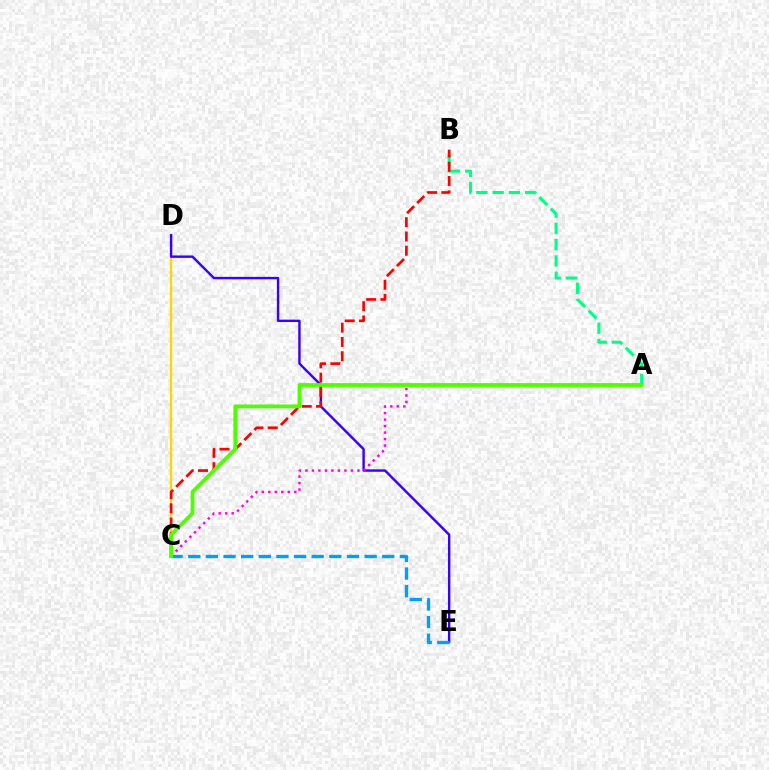{('C', 'D'): [{'color': '#ffd500', 'line_style': 'solid', 'thickness': 1.63}], ('D', 'E'): [{'color': '#3700ff', 'line_style': 'solid', 'thickness': 1.73}], ('A', 'B'): [{'color': '#00ff86', 'line_style': 'dashed', 'thickness': 2.21}], ('B', 'C'): [{'color': '#ff0000', 'line_style': 'dashed', 'thickness': 1.94}], ('C', 'E'): [{'color': '#009eff', 'line_style': 'dashed', 'thickness': 2.4}], ('A', 'C'): [{'color': '#ff00ed', 'line_style': 'dotted', 'thickness': 1.77}, {'color': '#4fff00', 'line_style': 'solid', 'thickness': 2.73}]}